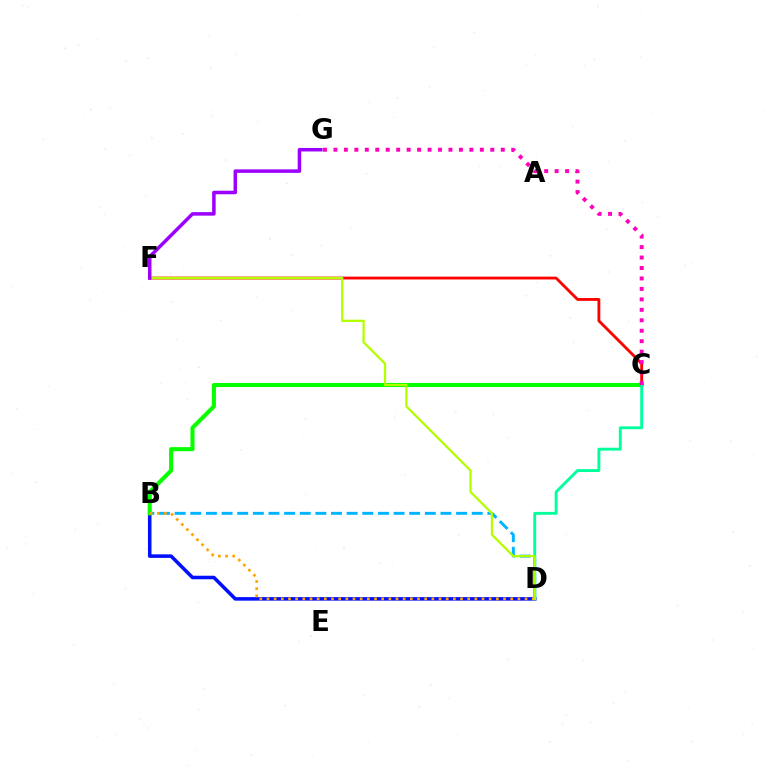{('B', 'D'): [{'color': '#0010ff', 'line_style': 'solid', 'thickness': 2.55}, {'color': '#00b5ff', 'line_style': 'dashed', 'thickness': 2.12}, {'color': '#ffa500', 'line_style': 'dotted', 'thickness': 1.95}], ('B', 'C'): [{'color': '#08ff00', 'line_style': 'solid', 'thickness': 2.94}], ('C', 'F'): [{'color': '#ff0000', 'line_style': 'solid', 'thickness': 2.03}], ('C', 'D'): [{'color': '#00ff9d', 'line_style': 'solid', 'thickness': 2.08}], ('D', 'F'): [{'color': '#b3ff00', 'line_style': 'solid', 'thickness': 1.64}], ('F', 'G'): [{'color': '#9b00ff', 'line_style': 'solid', 'thickness': 2.52}], ('C', 'G'): [{'color': '#ff00bd', 'line_style': 'dotted', 'thickness': 2.84}]}